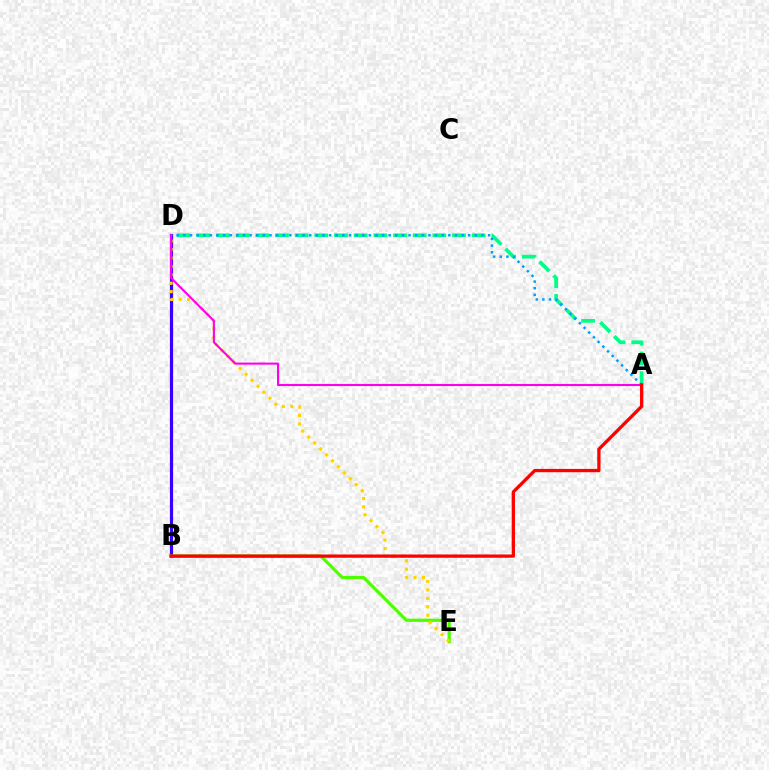{('A', 'D'): [{'color': '#00ff86', 'line_style': 'dashed', 'thickness': 2.67}, {'color': '#009eff', 'line_style': 'dotted', 'thickness': 1.8}, {'color': '#ff00ed', 'line_style': 'solid', 'thickness': 1.52}], ('B', 'D'): [{'color': '#3700ff', 'line_style': 'solid', 'thickness': 2.29}], ('B', 'E'): [{'color': '#4fff00', 'line_style': 'solid', 'thickness': 2.3}], ('D', 'E'): [{'color': '#ffd500', 'line_style': 'dotted', 'thickness': 2.29}], ('A', 'B'): [{'color': '#ff0000', 'line_style': 'solid', 'thickness': 2.37}]}